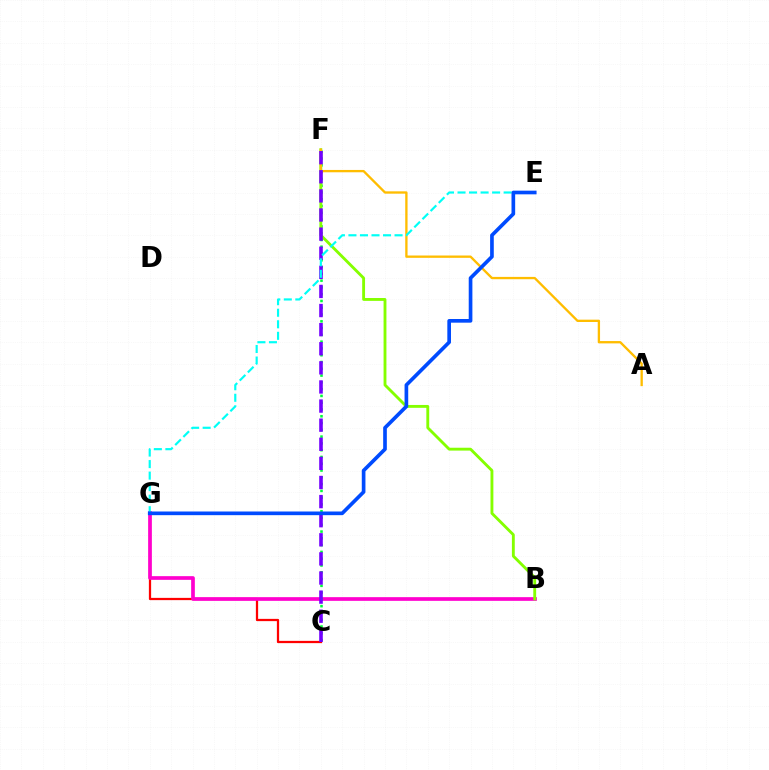{('C', 'G'): [{'color': '#ff0000', 'line_style': 'solid', 'thickness': 1.63}], ('B', 'G'): [{'color': '#ff00cf', 'line_style': 'solid', 'thickness': 2.65}], ('C', 'F'): [{'color': '#00ff39', 'line_style': 'dotted', 'thickness': 1.84}, {'color': '#7200ff', 'line_style': 'dashed', 'thickness': 2.6}], ('B', 'F'): [{'color': '#84ff00', 'line_style': 'solid', 'thickness': 2.06}], ('A', 'F'): [{'color': '#ffbd00', 'line_style': 'solid', 'thickness': 1.67}], ('E', 'G'): [{'color': '#00fff6', 'line_style': 'dashed', 'thickness': 1.57}, {'color': '#004bff', 'line_style': 'solid', 'thickness': 2.64}]}